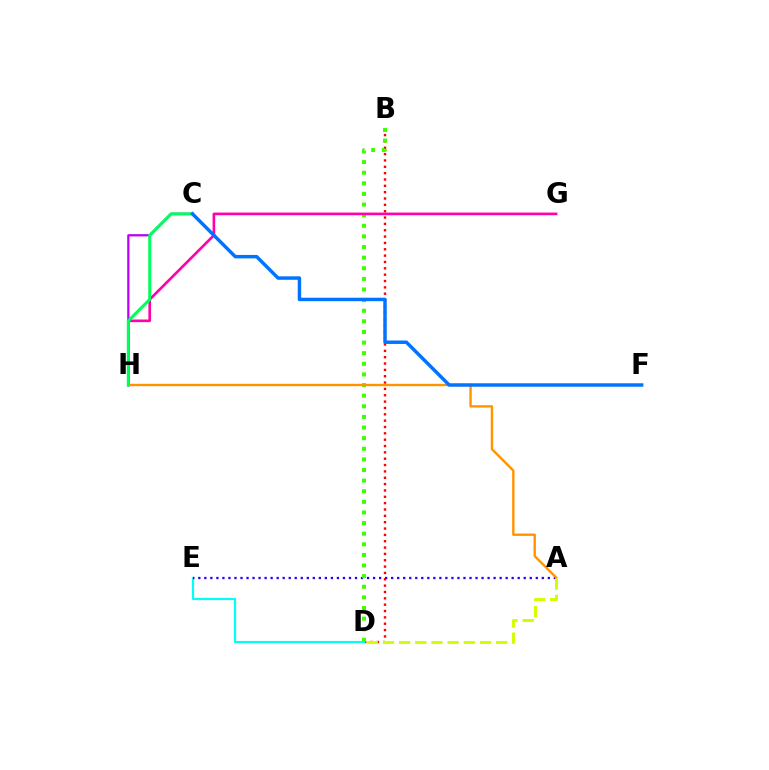{('B', 'D'): [{'color': '#ff0000', 'line_style': 'dotted', 'thickness': 1.72}, {'color': '#3dff00', 'line_style': 'dotted', 'thickness': 2.88}], ('D', 'E'): [{'color': '#00fff6', 'line_style': 'solid', 'thickness': 1.56}], ('A', 'E'): [{'color': '#2500ff', 'line_style': 'dotted', 'thickness': 1.64}], ('C', 'H'): [{'color': '#b900ff', 'line_style': 'solid', 'thickness': 1.63}, {'color': '#00ff5c', 'line_style': 'solid', 'thickness': 2.2}], ('G', 'H'): [{'color': '#ff00ac', 'line_style': 'solid', 'thickness': 1.9}], ('A', 'H'): [{'color': '#ff9400', 'line_style': 'solid', 'thickness': 1.72}], ('A', 'D'): [{'color': '#d1ff00', 'line_style': 'dashed', 'thickness': 2.2}], ('C', 'F'): [{'color': '#0074ff', 'line_style': 'solid', 'thickness': 2.49}]}